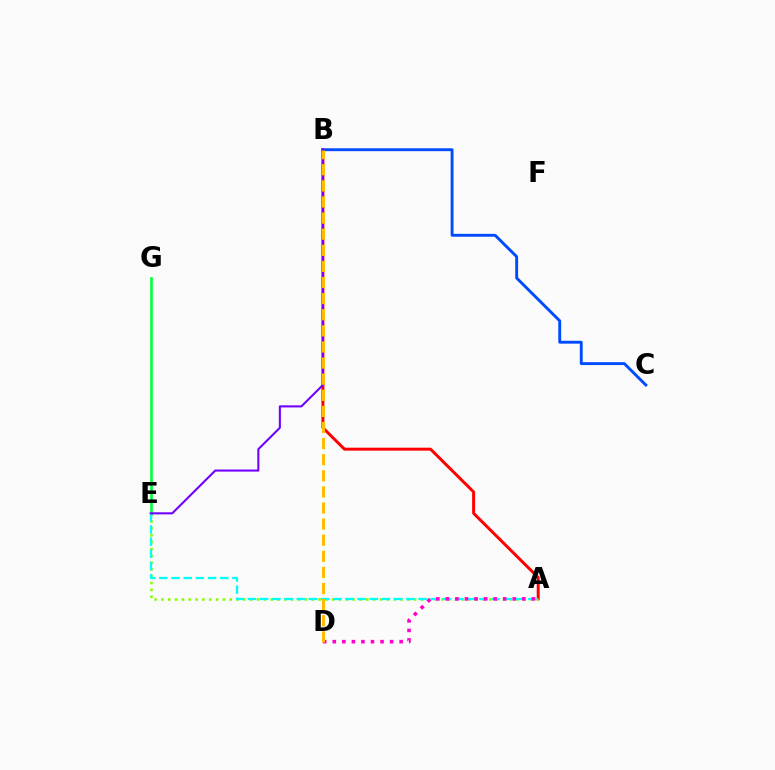{('A', 'B'): [{'color': '#ff0000', 'line_style': 'solid', 'thickness': 2.13}], ('A', 'E'): [{'color': '#84ff00', 'line_style': 'dotted', 'thickness': 1.86}, {'color': '#00fff6', 'line_style': 'dashed', 'thickness': 1.66}], ('B', 'C'): [{'color': '#004bff', 'line_style': 'solid', 'thickness': 2.08}], ('E', 'G'): [{'color': '#00ff39', 'line_style': 'solid', 'thickness': 1.88}], ('A', 'D'): [{'color': '#ff00cf', 'line_style': 'dotted', 'thickness': 2.6}], ('B', 'E'): [{'color': '#7200ff', 'line_style': 'solid', 'thickness': 1.5}], ('B', 'D'): [{'color': '#ffbd00', 'line_style': 'dashed', 'thickness': 2.19}]}